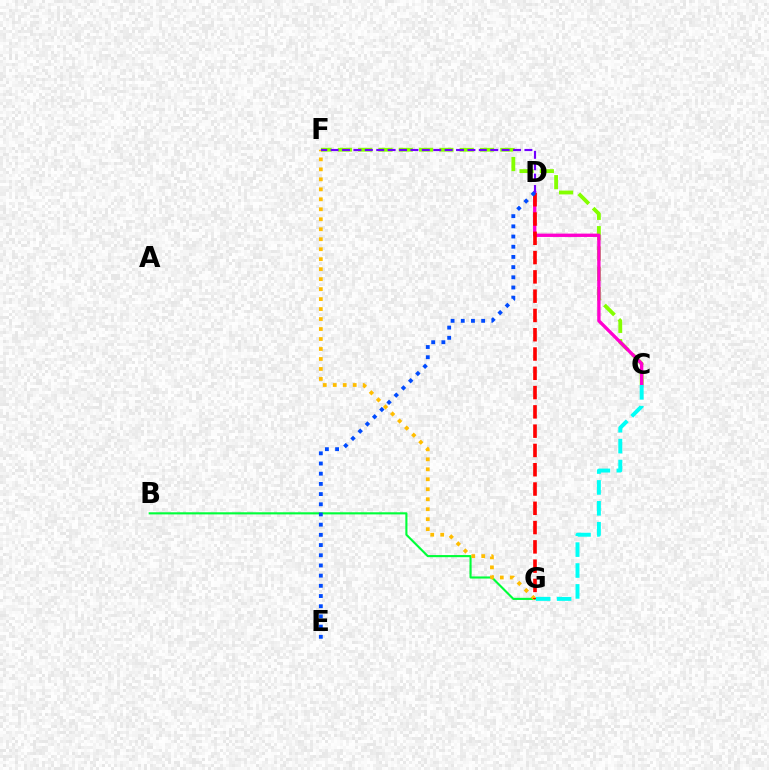{('B', 'G'): [{'color': '#00ff39', 'line_style': 'solid', 'thickness': 1.53}], ('C', 'F'): [{'color': '#84ff00', 'line_style': 'dashed', 'thickness': 2.76}], ('C', 'D'): [{'color': '#ff00cf', 'line_style': 'solid', 'thickness': 2.4}], ('F', 'G'): [{'color': '#ffbd00', 'line_style': 'dotted', 'thickness': 2.71}], ('D', 'G'): [{'color': '#ff0000', 'line_style': 'dashed', 'thickness': 2.62}], ('D', 'F'): [{'color': '#7200ff', 'line_style': 'dashed', 'thickness': 1.55}], ('D', 'E'): [{'color': '#004bff', 'line_style': 'dotted', 'thickness': 2.77}], ('C', 'G'): [{'color': '#00fff6', 'line_style': 'dashed', 'thickness': 2.84}]}